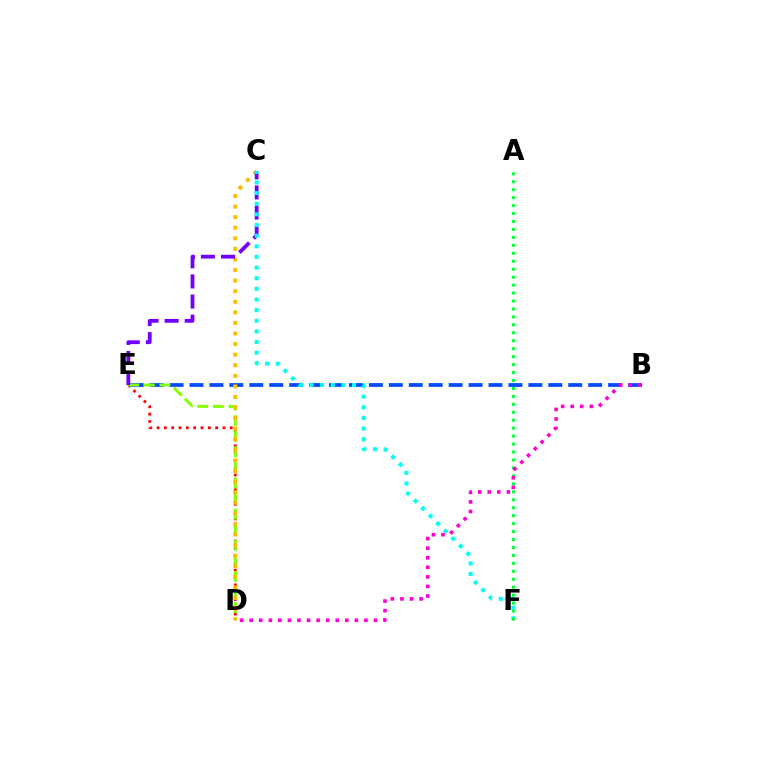{('D', 'E'): [{'color': '#ff0000', 'line_style': 'dotted', 'thickness': 1.99}, {'color': '#84ff00', 'line_style': 'dashed', 'thickness': 2.12}], ('B', 'E'): [{'color': '#004bff', 'line_style': 'dashed', 'thickness': 2.71}], ('C', 'D'): [{'color': '#ffbd00', 'line_style': 'dotted', 'thickness': 2.87}], ('C', 'E'): [{'color': '#7200ff', 'line_style': 'dashed', 'thickness': 2.73}], ('C', 'F'): [{'color': '#00fff6', 'line_style': 'dotted', 'thickness': 2.89}], ('A', 'F'): [{'color': '#00ff39', 'line_style': 'dotted', 'thickness': 2.16}], ('B', 'D'): [{'color': '#ff00cf', 'line_style': 'dotted', 'thickness': 2.6}]}